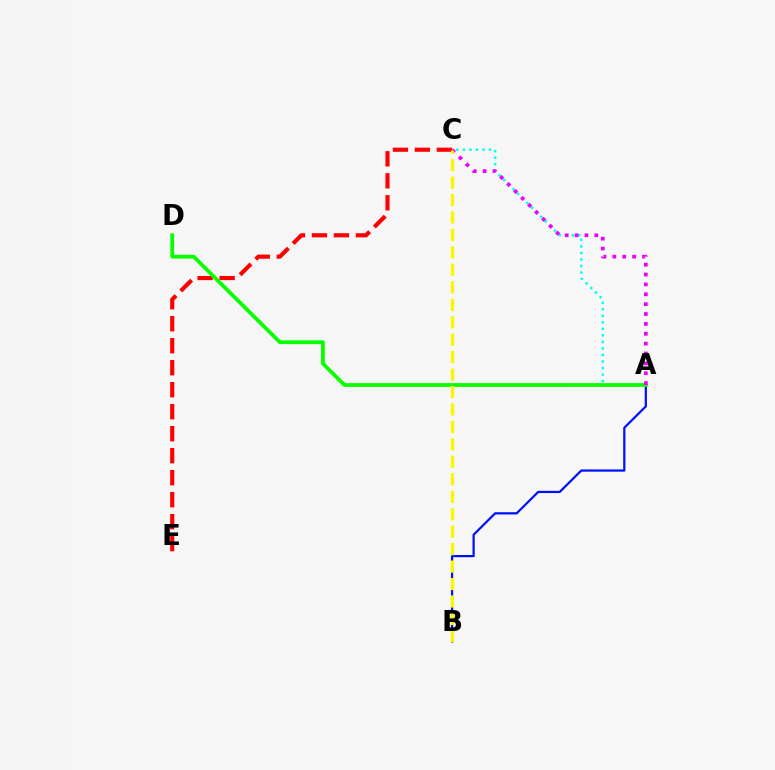{('C', 'E'): [{'color': '#ff0000', 'line_style': 'dashed', 'thickness': 2.99}], ('A', 'C'): [{'color': '#00fff6', 'line_style': 'dotted', 'thickness': 1.77}, {'color': '#ee00ff', 'line_style': 'dotted', 'thickness': 2.68}], ('A', 'B'): [{'color': '#0010ff', 'line_style': 'solid', 'thickness': 1.6}], ('A', 'D'): [{'color': '#08ff00', 'line_style': 'solid', 'thickness': 2.71}], ('B', 'C'): [{'color': '#fcf500', 'line_style': 'dashed', 'thickness': 2.37}]}